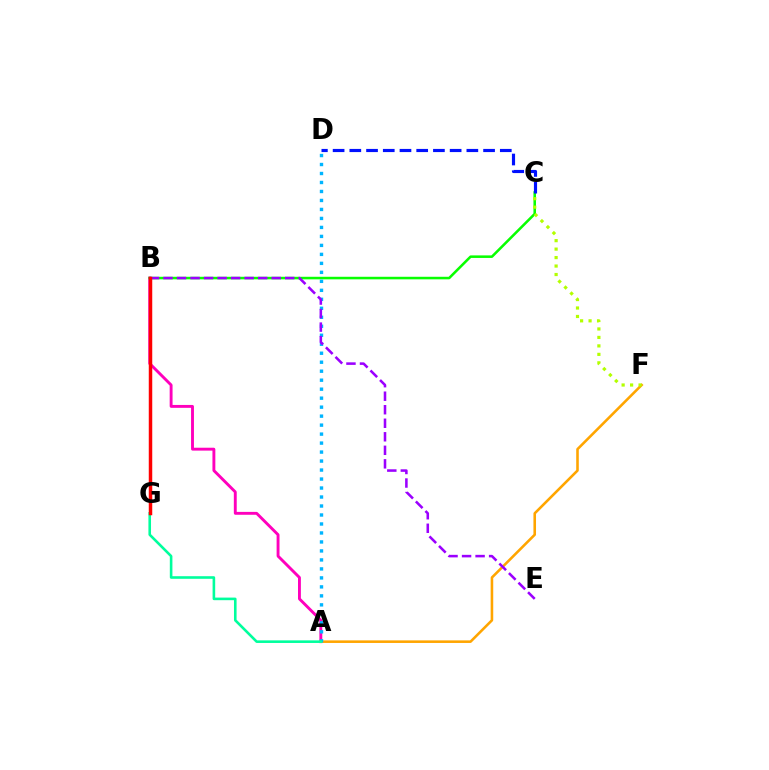{('A', 'B'): [{'color': '#ff00bd', 'line_style': 'solid', 'thickness': 2.08}], ('B', 'C'): [{'color': '#08ff00', 'line_style': 'solid', 'thickness': 1.84}], ('A', 'F'): [{'color': '#ffa500', 'line_style': 'solid', 'thickness': 1.86}], ('C', 'D'): [{'color': '#0010ff', 'line_style': 'dashed', 'thickness': 2.27}], ('C', 'F'): [{'color': '#b3ff00', 'line_style': 'dotted', 'thickness': 2.3}], ('A', 'D'): [{'color': '#00b5ff', 'line_style': 'dotted', 'thickness': 2.44}], ('A', 'G'): [{'color': '#00ff9d', 'line_style': 'solid', 'thickness': 1.87}], ('B', 'E'): [{'color': '#9b00ff', 'line_style': 'dashed', 'thickness': 1.84}], ('B', 'G'): [{'color': '#ff0000', 'line_style': 'solid', 'thickness': 2.5}]}